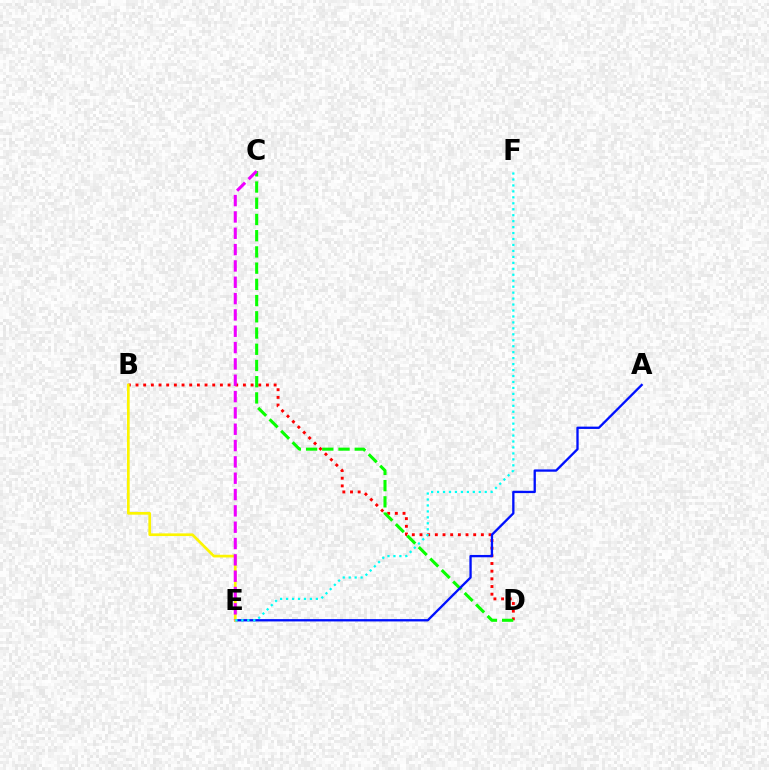{('B', 'D'): [{'color': '#ff0000', 'line_style': 'dotted', 'thickness': 2.08}], ('C', 'D'): [{'color': '#08ff00', 'line_style': 'dashed', 'thickness': 2.2}], ('A', 'E'): [{'color': '#0010ff', 'line_style': 'solid', 'thickness': 1.67}], ('B', 'E'): [{'color': '#fcf500', 'line_style': 'solid', 'thickness': 1.94}], ('C', 'E'): [{'color': '#ee00ff', 'line_style': 'dashed', 'thickness': 2.22}], ('E', 'F'): [{'color': '#00fff6', 'line_style': 'dotted', 'thickness': 1.62}]}